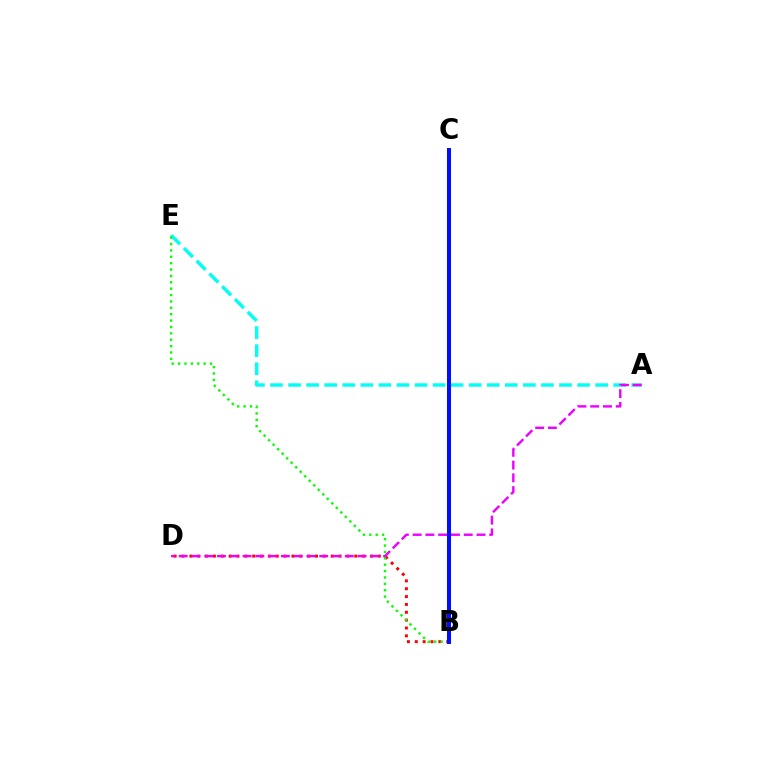{('B', 'C'): [{'color': '#fcf500', 'line_style': 'dotted', 'thickness': 2.14}, {'color': '#0010ff', 'line_style': 'solid', 'thickness': 2.9}], ('A', 'E'): [{'color': '#00fff6', 'line_style': 'dashed', 'thickness': 2.45}], ('B', 'D'): [{'color': '#ff0000', 'line_style': 'dotted', 'thickness': 2.13}], ('B', 'E'): [{'color': '#08ff00', 'line_style': 'dotted', 'thickness': 1.73}], ('A', 'D'): [{'color': '#ee00ff', 'line_style': 'dashed', 'thickness': 1.74}]}